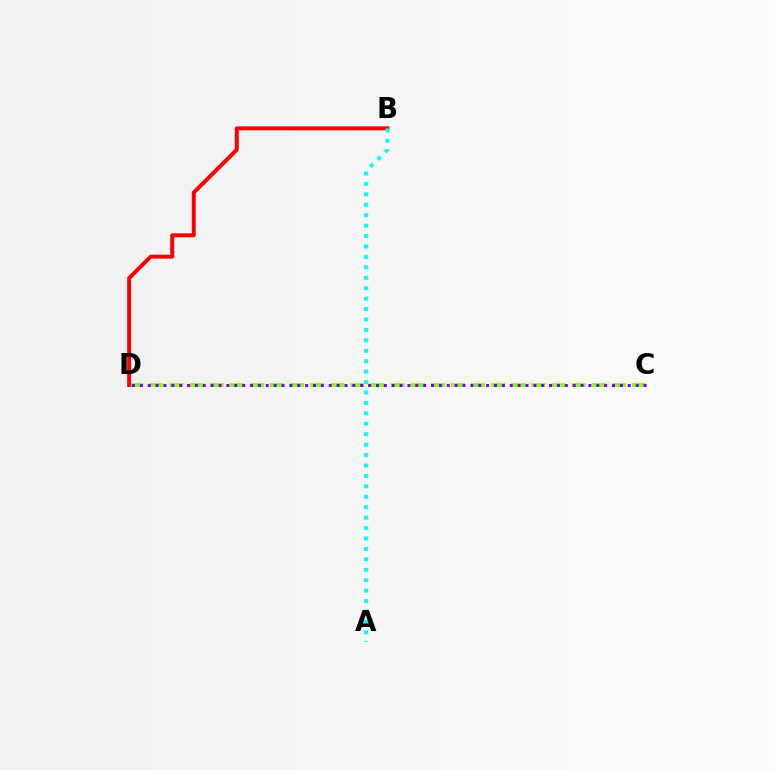{('C', 'D'): [{'color': '#84ff00', 'line_style': 'dashed', 'thickness': 2.73}, {'color': '#7200ff', 'line_style': 'dotted', 'thickness': 2.14}], ('B', 'D'): [{'color': '#ff0000', 'line_style': 'solid', 'thickness': 2.86}], ('A', 'B'): [{'color': '#00fff6', 'line_style': 'dotted', 'thickness': 2.83}]}